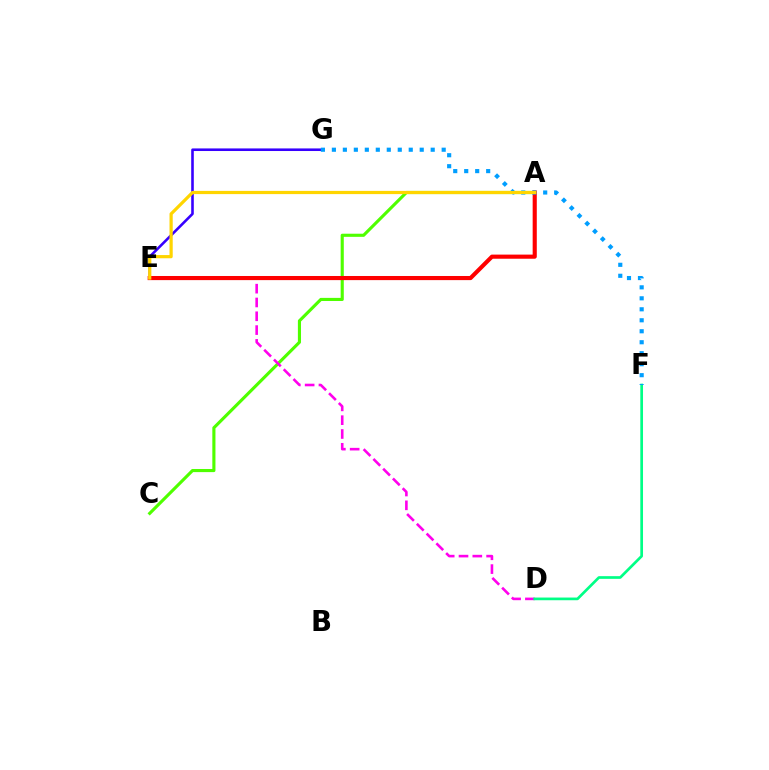{('E', 'G'): [{'color': '#3700ff', 'line_style': 'solid', 'thickness': 1.87}], ('A', 'C'): [{'color': '#4fff00', 'line_style': 'solid', 'thickness': 2.25}], ('D', 'E'): [{'color': '#ff00ed', 'line_style': 'dashed', 'thickness': 1.88}], ('D', 'F'): [{'color': '#00ff86', 'line_style': 'solid', 'thickness': 1.94}], ('A', 'E'): [{'color': '#ff0000', 'line_style': 'solid', 'thickness': 2.97}, {'color': '#ffd500', 'line_style': 'solid', 'thickness': 2.31}], ('F', 'G'): [{'color': '#009eff', 'line_style': 'dotted', 'thickness': 2.98}]}